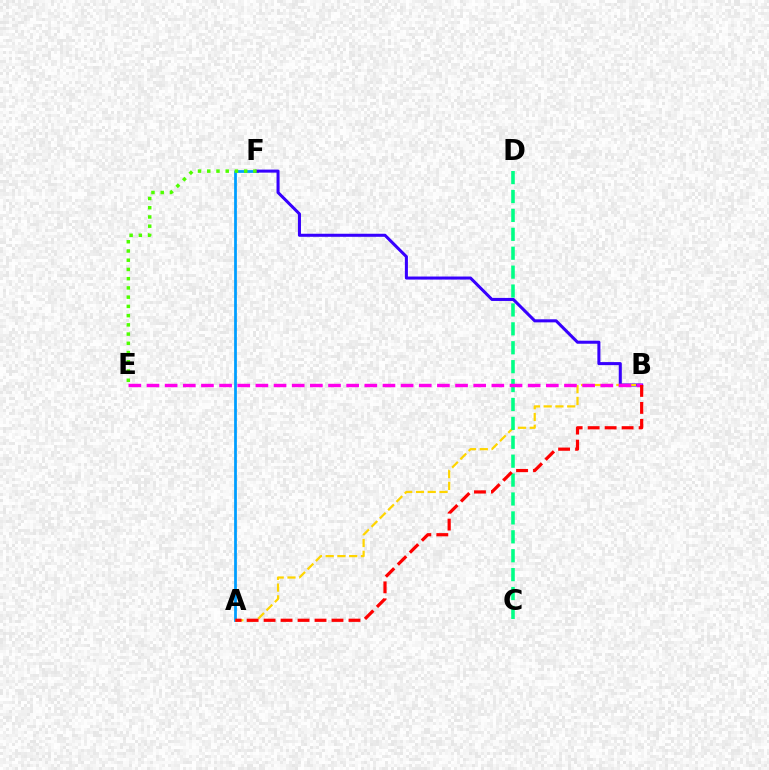{('A', 'F'): [{'color': '#009eff', 'line_style': 'solid', 'thickness': 1.99}], ('B', 'F'): [{'color': '#3700ff', 'line_style': 'solid', 'thickness': 2.19}], ('A', 'B'): [{'color': '#ffd500', 'line_style': 'dashed', 'thickness': 1.6}, {'color': '#ff0000', 'line_style': 'dashed', 'thickness': 2.31}], ('C', 'D'): [{'color': '#00ff86', 'line_style': 'dashed', 'thickness': 2.57}], ('B', 'E'): [{'color': '#ff00ed', 'line_style': 'dashed', 'thickness': 2.47}], ('E', 'F'): [{'color': '#4fff00', 'line_style': 'dotted', 'thickness': 2.51}]}